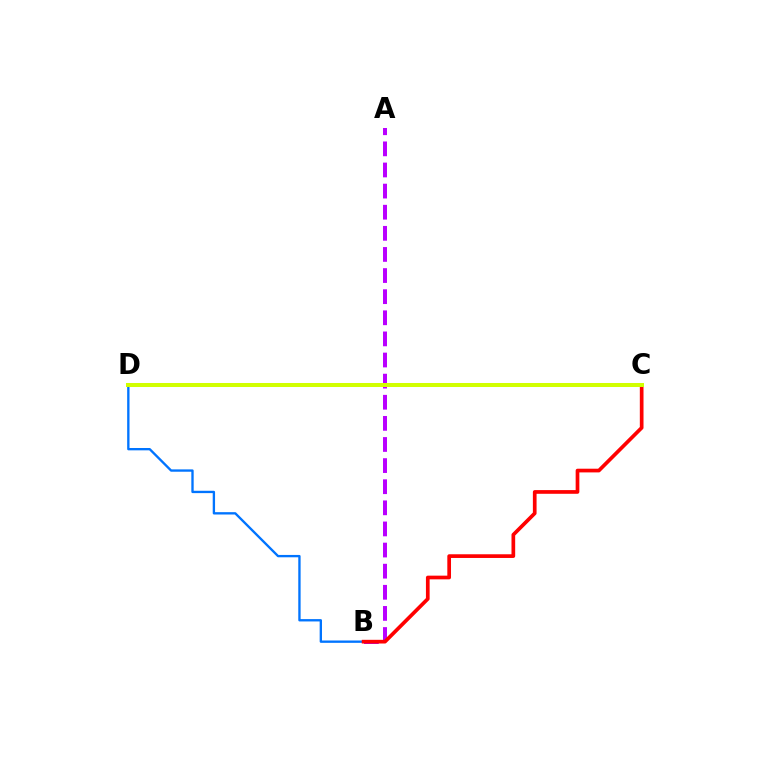{('B', 'D'): [{'color': '#0074ff', 'line_style': 'solid', 'thickness': 1.69}], ('C', 'D'): [{'color': '#00ff5c', 'line_style': 'solid', 'thickness': 2.53}, {'color': '#d1ff00', 'line_style': 'solid', 'thickness': 2.89}], ('A', 'B'): [{'color': '#b900ff', 'line_style': 'dashed', 'thickness': 2.87}], ('B', 'C'): [{'color': '#ff0000', 'line_style': 'solid', 'thickness': 2.66}]}